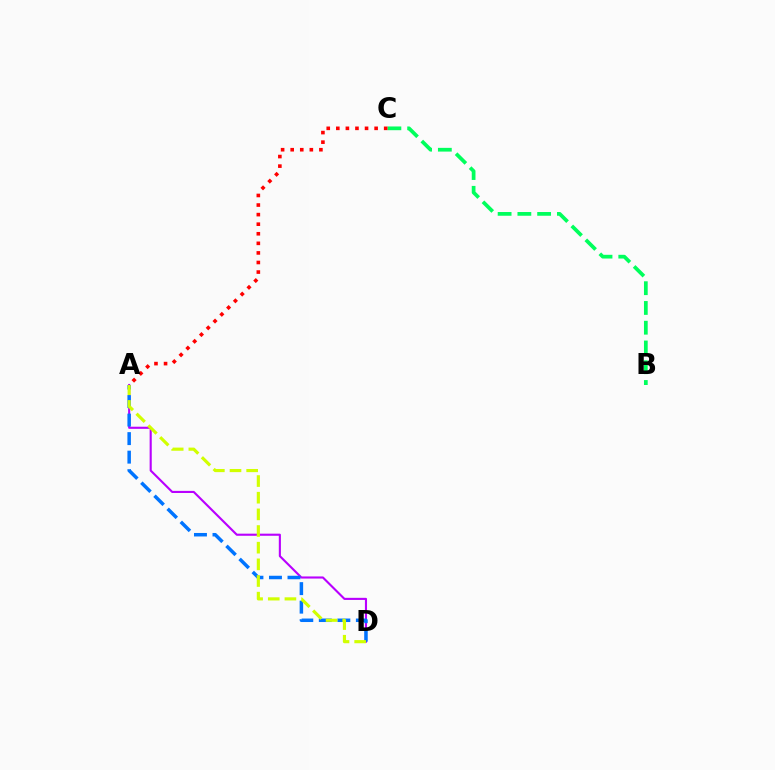{('B', 'C'): [{'color': '#00ff5c', 'line_style': 'dashed', 'thickness': 2.68}], ('A', 'D'): [{'color': '#b900ff', 'line_style': 'solid', 'thickness': 1.52}, {'color': '#0074ff', 'line_style': 'dashed', 'thickness': 2.52}, {'color': '#d1ff00', 'line_style': 'dashed', 'thickness': 2.26}], ('A', 'C'): [{'color': '#ff0000', 'line_style': 'dotted', 'thickness': 2.6}]}